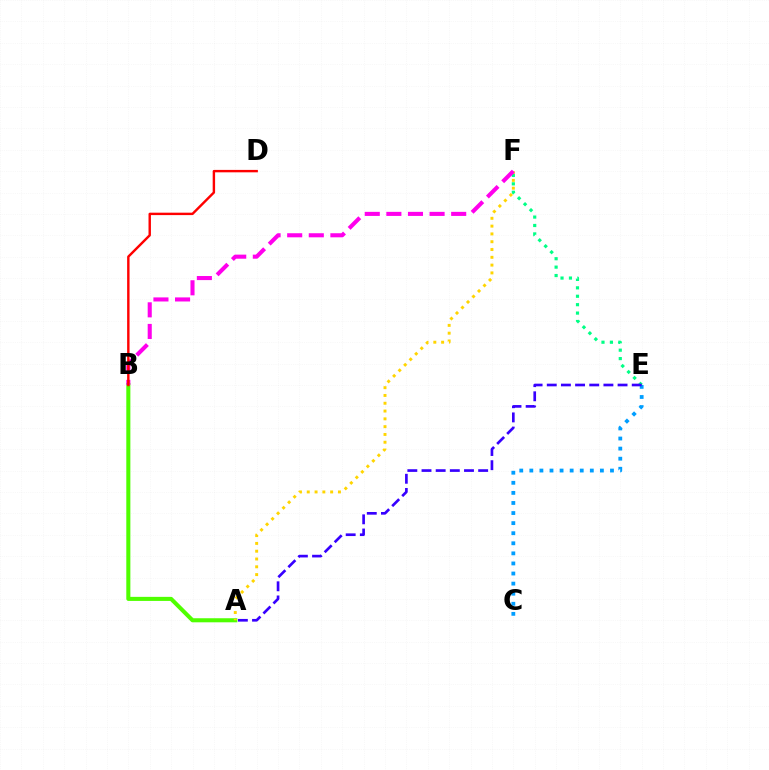{('A', 'B'): [{'color': '#4fff00', 'line_style': 'solid', 'thickness': 2.93}], ('E', 'F'): [{'color': '#00ff86', 'line_style': 'dotted', 'thickness': 2.29}], ('C', 'E'): [{'color': '#009eff', 'line_style': 'dotted', 'thickness': 2.74}], ('A', 'E'): [{'color': '#3700ff', 'line_style': 'dashed', 'thickness': 1.92}], ('A', 'F'): [{'color': '#ffd500', 'line_style': 'dotted', 'thickness': 2.12}], ('B', 'F'): [{'color': '#ff00ed', 'line_style': 'dashed', 'thickness': 2.94}], ('B', 'D'): [{'color': '#ff0000', 'line_style': 'solid', 'thickness': 1.74}]}